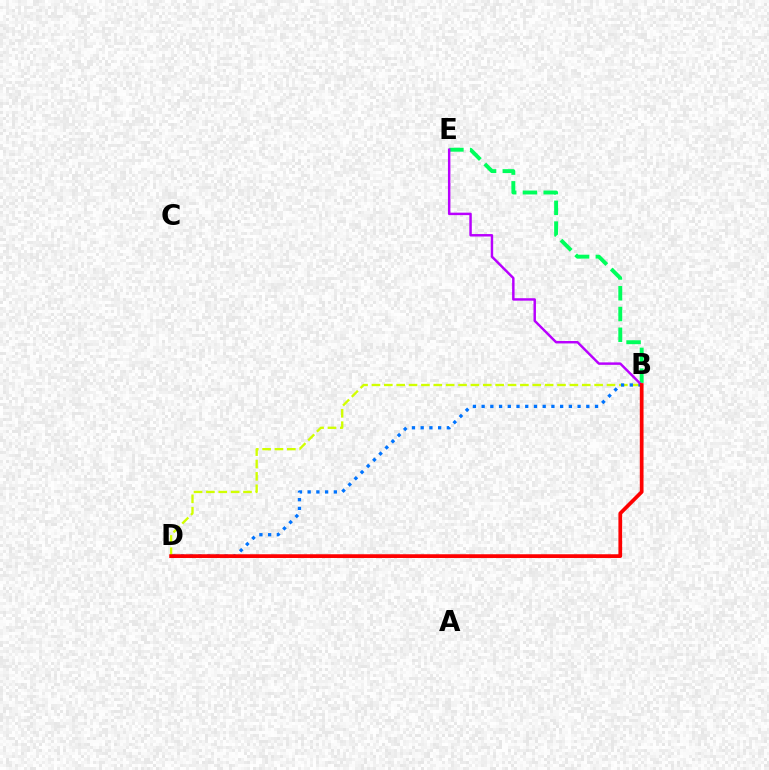{('B', 'D'): [{'color': '#d1ff00', 'line_style': 'dashed', 'thickness': 1.68}, {'color': '#0074ff', 'line_style': 'dotted', 'thickness': 2.37}, {'color': '#ff0000', 'line_style': 'solid', 'thickness': 2.68}], ('B', 'E'): [{'color': '#00ff5c', 'line_style': 'dashed', 'thickness': 2.82}, {'color': '#b900ff', 'line_style': 'solid', 'thickness': 1.77}]}